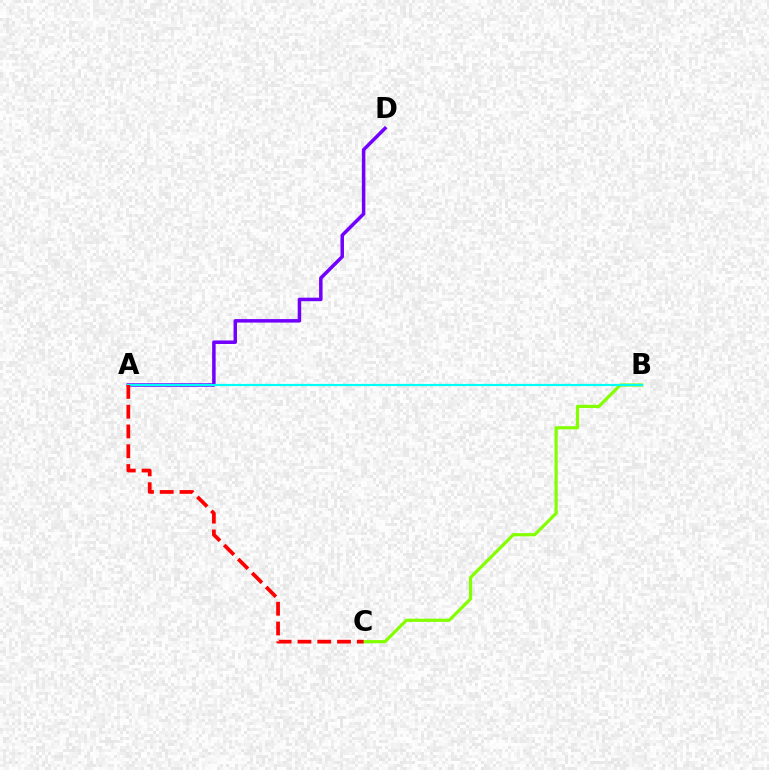{('A', 'D'): [{'color': '#7200ff', 'line_style': 'solid', 'thickness': 2.52}], ('B', 'C'): [{'color': '#84ff00', 'line_style': 'solid', 'thickness': 2.3}], ('A', 'B'): [{'color': '#00fff6', 'line_style': 'solid', 'thickness': 1.57}], ('A', 'C'): [{'color': '#ff0000', 'line_style': 'dashed', 'thickness': 2.69}]}